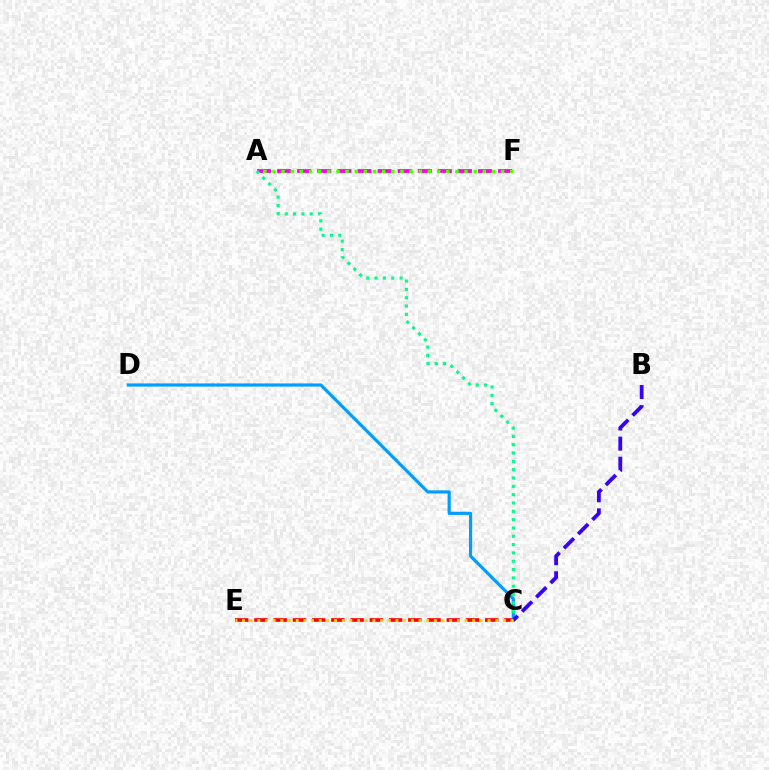{('C', 'E'): [{'color': '#ff0000', 'line_style': 'dashed', 'thickness': 2.61}, {'color': '#ffd500', 'line_style': 'dotted', 'thickness': 2.08}], ('C', 'D'): [{'color': '#009eff', 'line_style': 'solid', 'thickness': 2.28}], ('A', 'F'): [{'color': '#ff00ed', 'line_style': 'dashed', 'thickness': 2.73}, {'color': '#4fff00', 'line_style': 'dotted', 'thickness': 2.49}], ('A', 'C'): [{'color': '#00ff86', 'line_style': 'dotted', 'thickness': 2.26}], ('B', 'C'): [{'color': '#3700ff', 'line_style': 'dashed', 'thickness': 2.74}]}